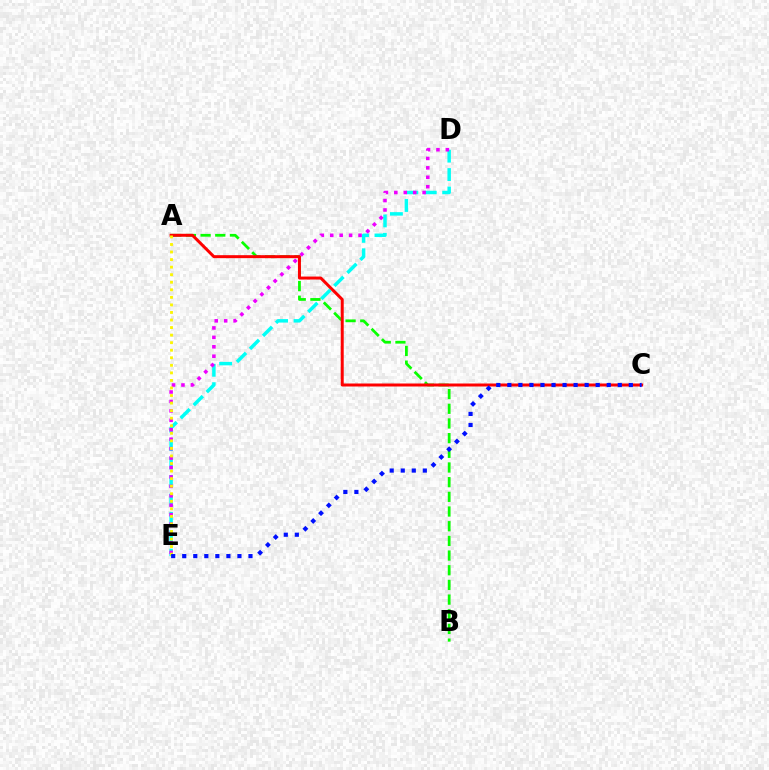{('D', 'E'): [{'color': '#00fff6', 'line_style': 'dashed', 'thickness': 2.5}, {'color': '#ee00ff', 'line_style': 'dotted', 'thickness': 2.56}], ('A', 'B'): [{'color': '#08ff00', 'line_style': 'dashed', 'thickness': 1.99}], ('A', 'C'): [{'color': '#ff0000', 'line_style': 'solid', 'thickness': 2.15}], ('A', 'E'): [{'color': '#fcf500', 'line_style': 'dotted', 'thickness': 2.05}], ('C', 'E'): [{'color': '#0010ff', 'line_style': 'dotted', 'thickness': 3.0}]}